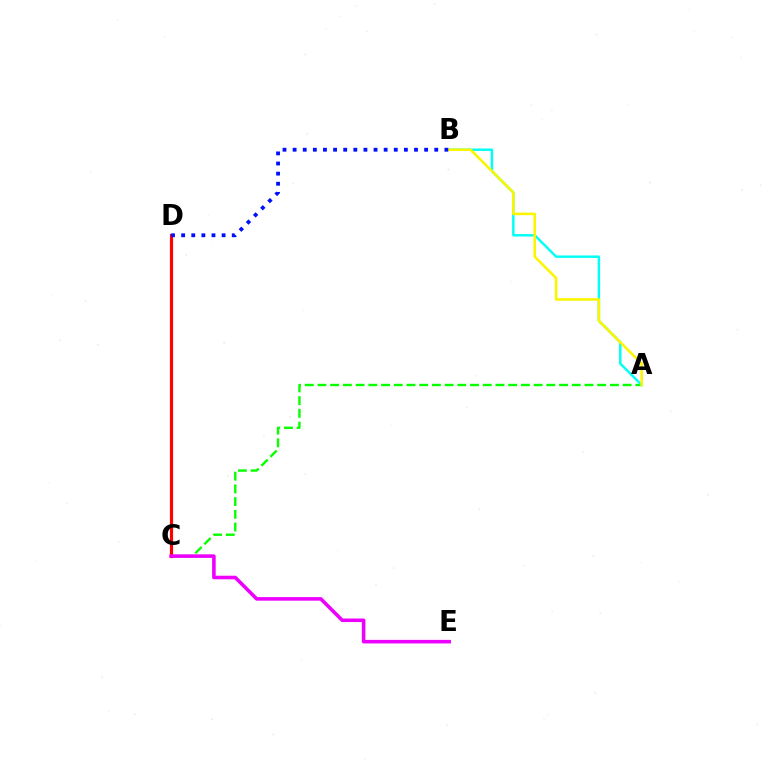{('A', 'C'): [{'color': '#08ff00', 'line_style': 'dashed', 'thickness': 1.73}], ('A', 'B'): [{'color': '#00fff6', 'line_style': 'solid', 'thickness': 1.76}, {'color': '#fcf500', 'line_style': 'solid', 'thickness': 1.86}], ('C', 'D'): [{'color': '#ff0000', 'line_style': 'solid', 'thickness': 2.29}], ('B', 'D'): [{'color': '#0010ff', 'line_style': 'dotted', 'thickness': 2.75}], ('C', 'E'): [{'color': '#ee00ff', 'line_style': 'solid', 'thickness': 2.57}]}